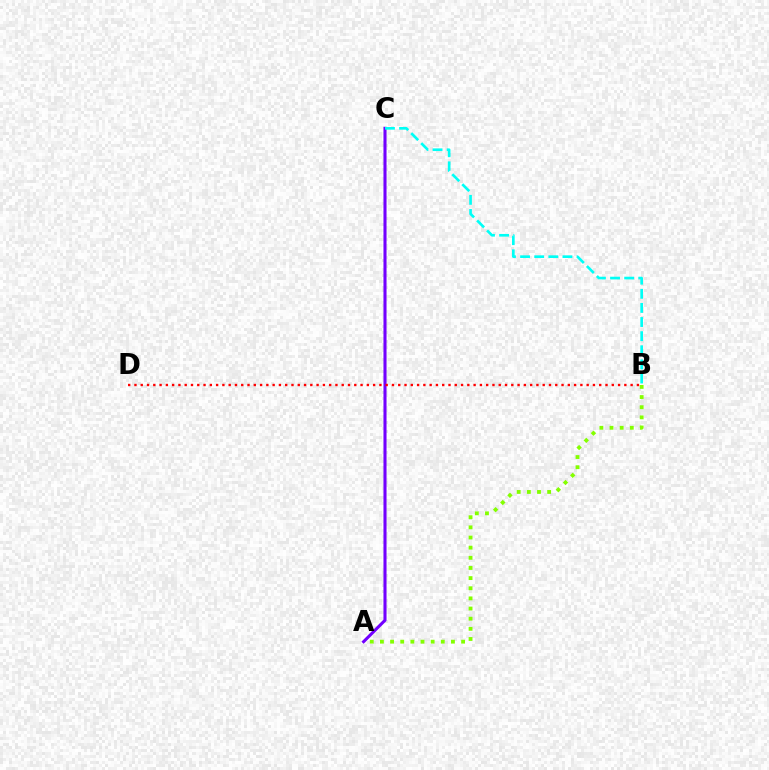{('A', 'B'): [{'color': '#84ff00', 'line_style': 'dotted', 'thickness': 2.76}], ('A', 'C'): [{'color': '#7200ff', 'line_style': 'solid', 'thickness': 2.21}], ('B', 'D'): [{'color': '#ff0000', 'line_style': 'dotted', 'thickness': 1.71}], ('B', 'C'): [{'color': '#00fff6', 'line_style': 'dashed', 'thickness': 1.92}]}